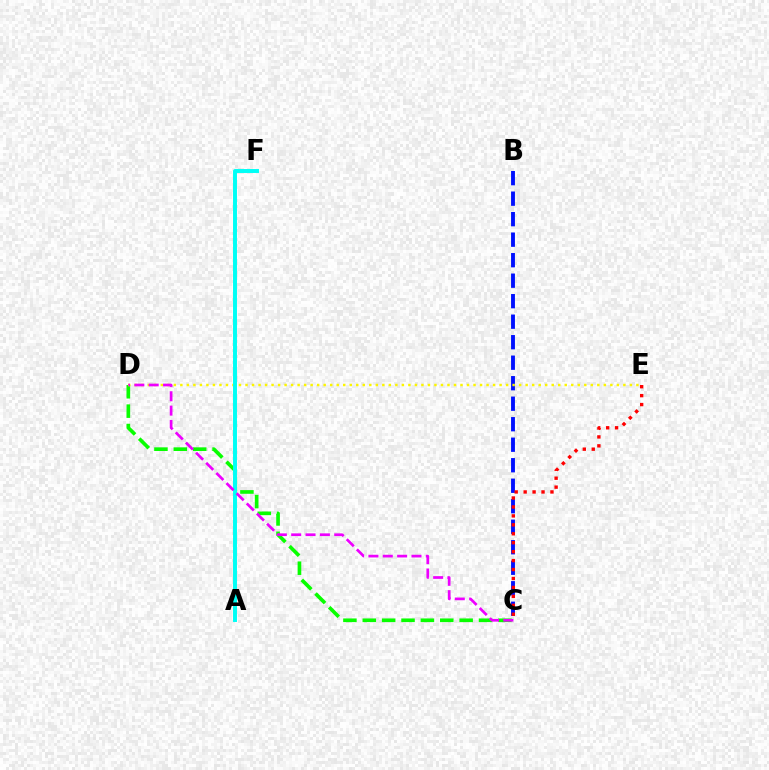{('B', 'C'): [{'color': '#0010ff', 'line_style': 'dashed', 'thickness': 2.79}], ('C', 'D'): [{'color': '#08ff00', 'line_style': 'dashed', 'thickness': 2.63}, {'color': '#ee00ff', 'line_style': 'dashed', 'thickness': 1.95}], ('D', 'E'): [{'color': '#fcf500', 'line_style': 'dotted', 'thickness': 1.77}], ('A', 'F'): [{'color': '#00fff6', 'line_style': 'solid', 'thickness': 2.84}], ('C', 'E'): [{'color': '#ff0000', 'line_style': 'dotted', 'thickness': 2.43}]}